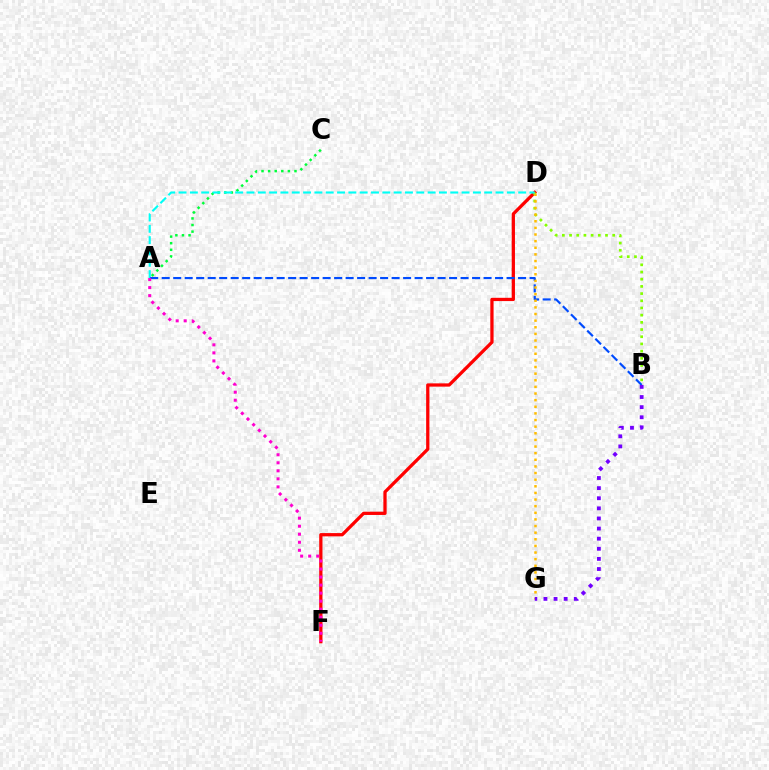{('D', 'F'): [{'color': '#ff0000', 'line_style': 'solid', 'thickness': 2.35}], ('B', 'D'): [{'color': '#84ff00', 'line_style': 'dotted', 'thickness': 1.95}], ('A', 'C'): [{'color': '#00ff39', 'line_style': 'dotted', 'thickness': 1.79}], ('A', 'D'): [{'color': '#00fff6', 'line_style': 'dashed', 'thickness': 1.54}], ('A', 'B'): [{'color': '#004bff', 'line_style': 'dashed', 'thickness': 1.56}], ('D', 'G'): [{'color': '#ffbd00', 'line_style': 'dotted', 'thickness': 1.8}], ('A', 'F'): [{'color': '#ff00cf', 'line_style': 'dotted', 'thickness': 2.18}], ('B', 'G'): [{'color': '#7200ff', 'line_style': 'dotted', 'thickness': 2.75}]}